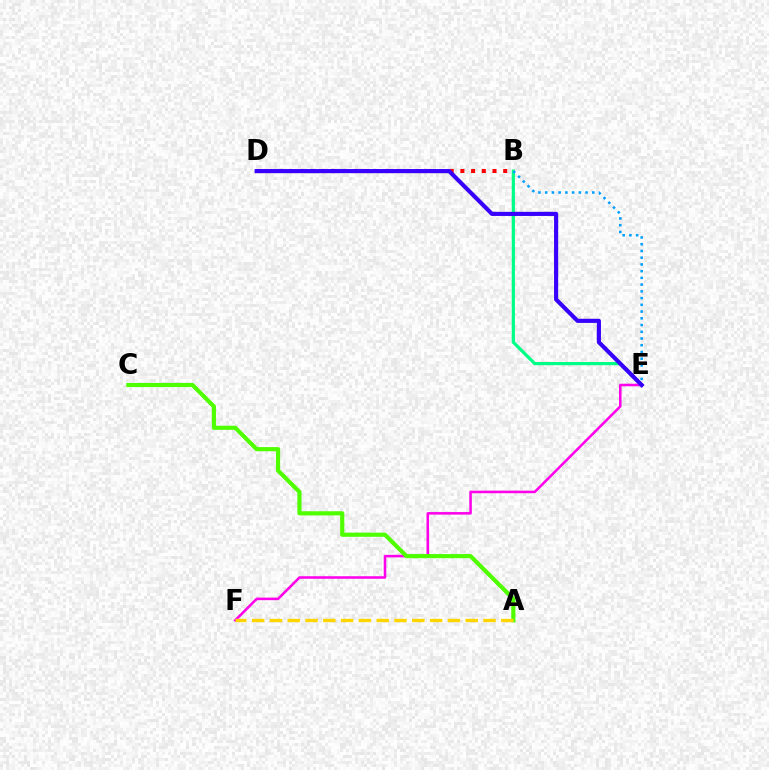{('E', 'F'): [{'color': '#ff00ed', 'line_style': 'solid', 'thickness': 1.84}], ('A', 'C'): [{'color': '#4fff00', 'line_style': 'solid', 'thickness': 3.0}], ('A', 'F'): [{'color': '#ffd500', 'line_style': 'dashed', 'thickness': 2.42}], ('B', 'E'): [{'color': '#00ff86', 'line_style': 'solid', 'thickness': 2.32}, {'color': '#009eff', 'line_style': 'dotted', 'thickness': 1.83}], ('B', 'D'): [{'color': '#ff0000', 'line_style': 'dotted', 'thickness': 2.91}], ('D', 'E'): [{'color': '#3700ff', 'line_style': 'solid', 'thickness': 2.98}]}